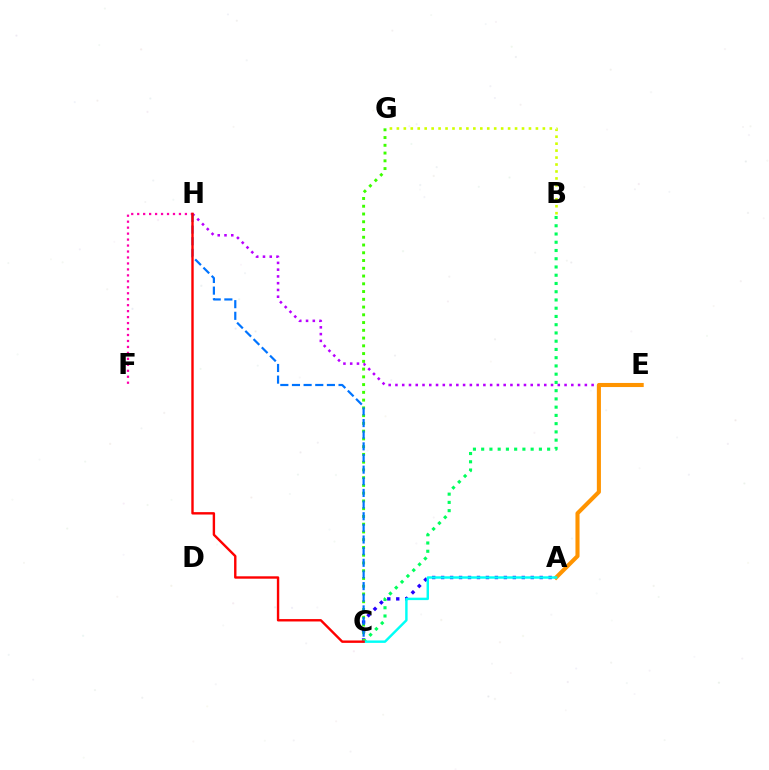{('F', 'H'): [{'color': '#ff00ac', 'line_style': 'dotted', 'thickness': 1.62}], ('A', 'C'): [{'color': '#2500ff', 'line_style': 'dotted', 'thickness': 2.43}, {'color': '#00fff6', 'line_style': 'solid', 'thickness': 1.75}], ('E', 'H'): [{'color': '#b900ff', 'line_style': 'dotted', 'thickness': 1.84}], ('B', 'C'): [{'color': '#00ff5c', 'line_style': 'dotted', 'thickness': 2.24}], ('B', 'G'): [{'color': '#d1ff00', 'line_style': 'dotted', 'thickness': 1.89}], ('C', 'G'): [{'color': '#3dff00', 'line_style': 'dotted', 'thickness': 2.11}], ('C', 'H'): [{'color': '#0074ff', 'line_style': 'dashed', 'thickness': 1.58}, {'color': '#ff0000', 'line_style': 'solid', 'thickness': 1.73}], ('A', 'E'): [{'color': '#ff9400', 'line_style': 'solid', 'thickness': 2.94}]}